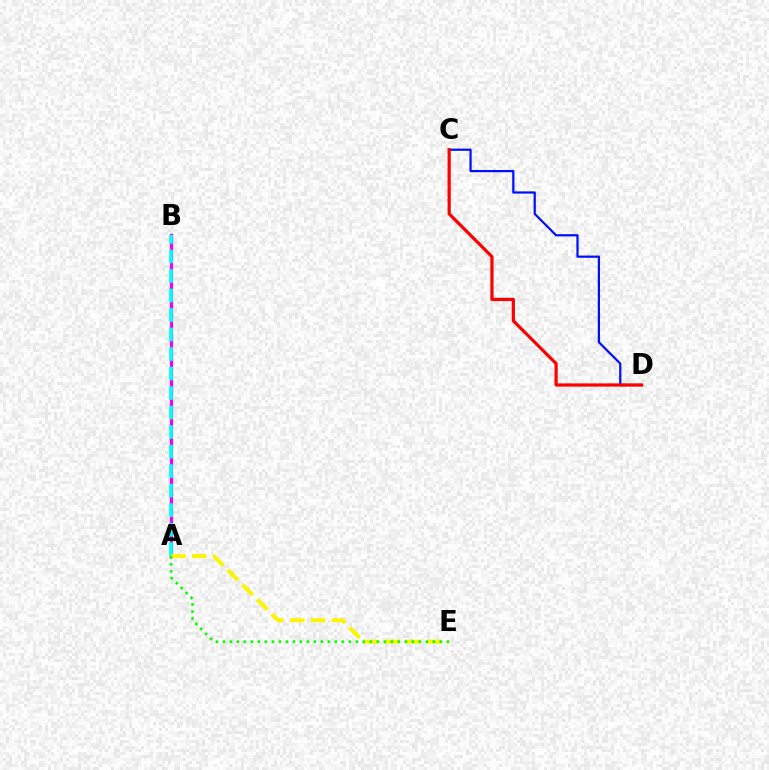{('C', 'D'): [{'color': '#0010ff', 'line_style': 'solid', 'thickness': 1.61}, {'color': '#ff0000', 'line_style': 'solid', 'thickness': 2.32}], ('A', 'B'): [{'color': '#ee00ff', 'line_style': 'solid', 'thickness': 2.33}, {'color': '#00fff6', 'line_style': 'dashed', 'thickness': 2.65}], ('A', 'E'): [{'color': '#fcf500', 'line_style': 'dashed', 'thickness': 2.82}, {'color': '#08ff00', 'line_style': 'dotted', 'thickness': 1.9}]}